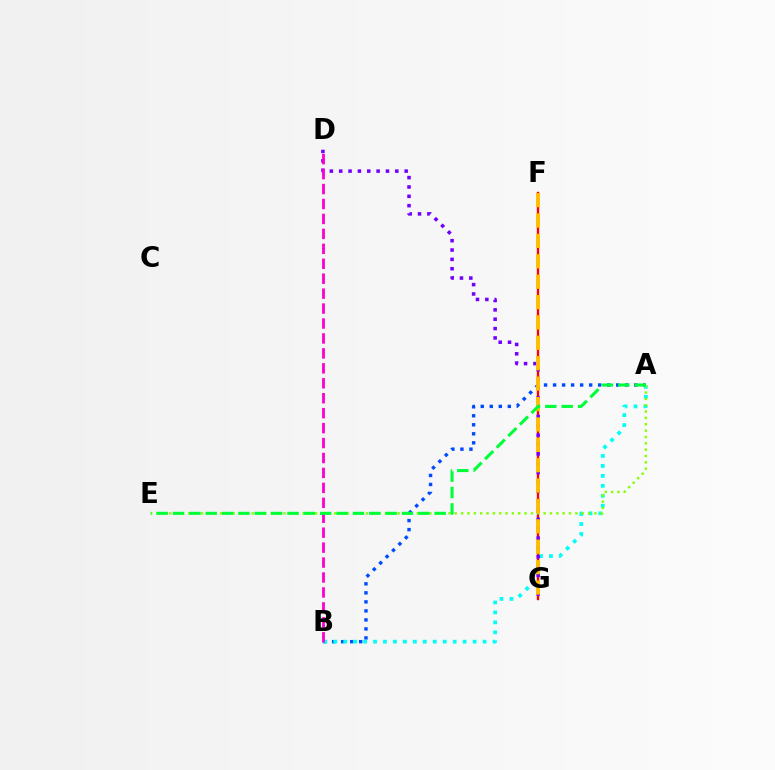{('A', 'B'): [{'color': '#004bff', 'line_style': 'dotted', 'thickness': 2.45}, {'color': '#00fff6', 'line_style': 'dotted', 'thickness': 2.71}], ('F', 'G'): [{'color': '#ff0000', 'line_style': 'solid', 'thickness': 1.69}, {'color': '#ffbd00', 'line_style': 'dashed', 'thickness': 2.77}], ('A', 'E'): [{'color': '#84ff00', 'line_style': 'dotted', 'thickness': 1.72}, {'color': '#00ff39', 'line_style': 'dashed', 'thickness': 2.22}], ('D', 'G'): [{'color': '#7200ff', 'line_style': 'dotted', 'thickness': 2.54}], ('B', 'D'): [{'color': '#ff00cf', 'line_style': 'dashed', 'thickness': 2.03}]}